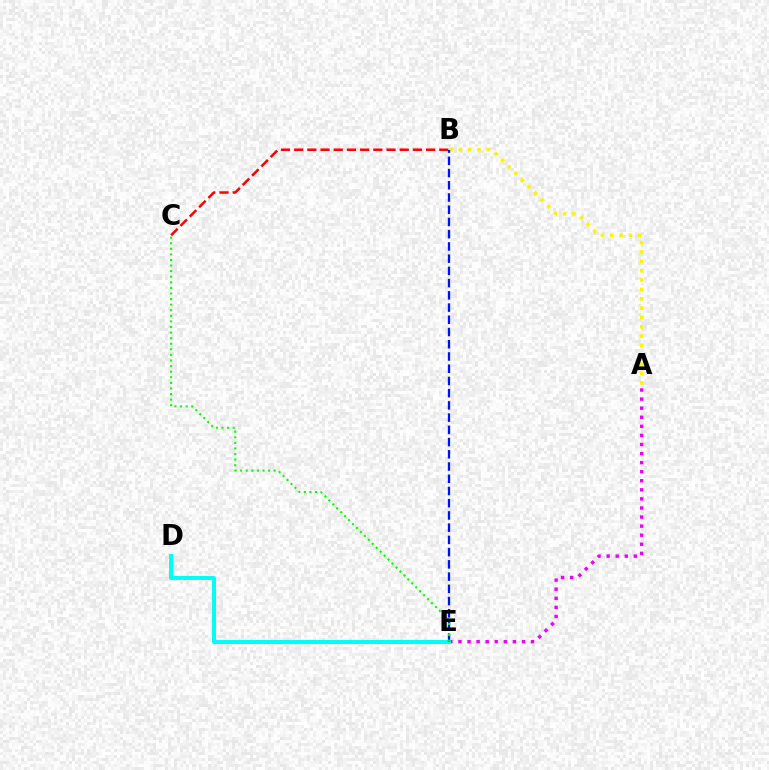{('B', 'C'): [{'color': '#ff0000', 'line_style': 'dashed', 'thickness': 1.79}], ('A', 'B'): [{'color': '#fcf500', 'line_style': 'dotted', 'thickness': 2.54}], ('A', 'E'): [{'color': '#ee00ff', 'line_style': 'dotted', 'thickness': 2.47}], ('D', 'E'): [{'color': '#00fff6', 'line_style': 'solid', 'thickness': 2.85}], ('B', 'E'): [{'color': '#0010ff', 'line_style': 'dashed', 'thickness': 1.66}], ('C', 'E'): [{'color': '#08ff00', 'line_style': 'dotted', 'thickness': 1.52}]}